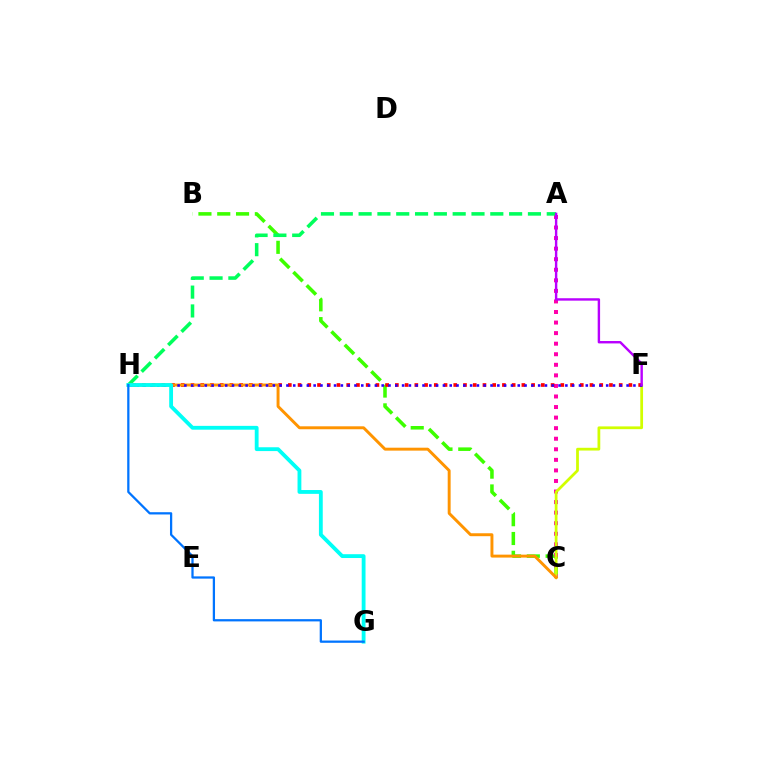{('B', 'C'): [{'color': '#3dff00', 'line_style': 'dashed', 'thickness': 2.55}], ('A', 'C'): [{'color': '#ff00ac', 'line_style': 'dotted', 'thickness': 2.87}], ('A', 'H'): [{'color': '#00ff5c', 'line_style': 'dashed', 'thickness': 2.56}], ('C', 'F'): [{'color': '#d1ff00', 'line_style': 'solid', 'thickness': 1.99}], ('F', 'H'): [{'color': '#ff0000', 'line_style': 'dotted', 'thickness': 2.64}, {'color': '#2500ff', 'line_style': 'dotted', 'thickness': 1.85}], ('C', 'H'): [{'color': '#ff9400', 'line_style': 'solid', 'thickness': 2.11}], ('G', 'H'): [{'color': '#00fff6', 'line_style': 'solid', 'thickness': 2.75}, {'color': '#0074ff', 'line_style': 'solid', 'thickness': 1.63}], ('A', 'F'): [{'color': '#b900ff', 'line_style': 'solid', 'thickness': 1.74}]}